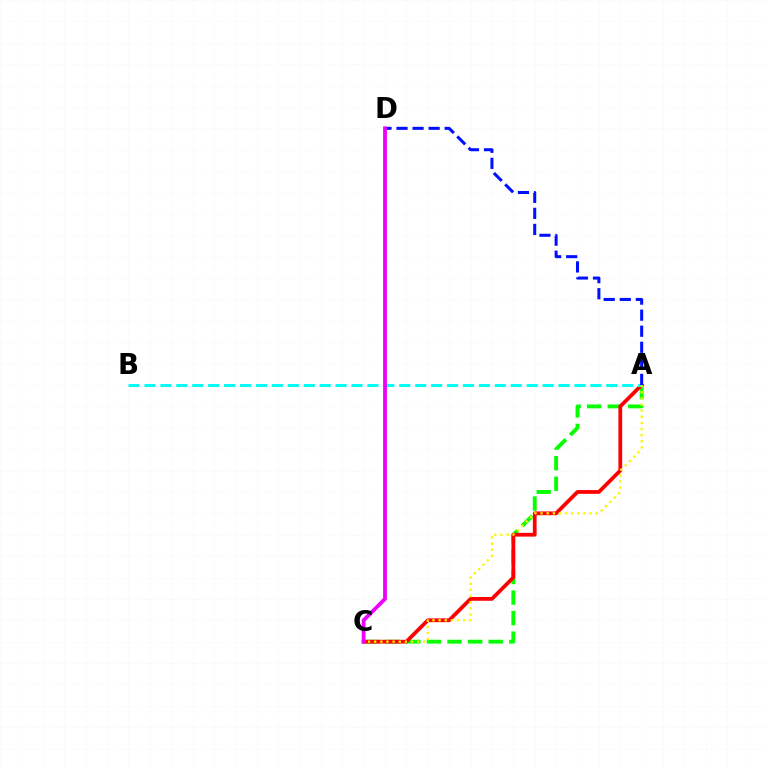{('A', 'C'): [{'color': '#08ff00', 'line_style': 'dashed', 'thickness': 2.8}, {'color': '#ff0000', 'line_style': 'solid', 'thickness': 2.71}, {'color': '#fcf500', 'line_style': 'dotted', 'thickness': 1.66}], ('A', 'B'): [{'color': '#00fff6', 'line_style': 'dashed', 'thickness': 2.16}], ('A', 'D'): [{'color': '#0010ff', 'line_style': 'dashed', 'thickness': 2.18}], ('C', 'D'): [{'color': '#ee00ff', 'line_style': 'solid', 'thickness': 2.73}]}